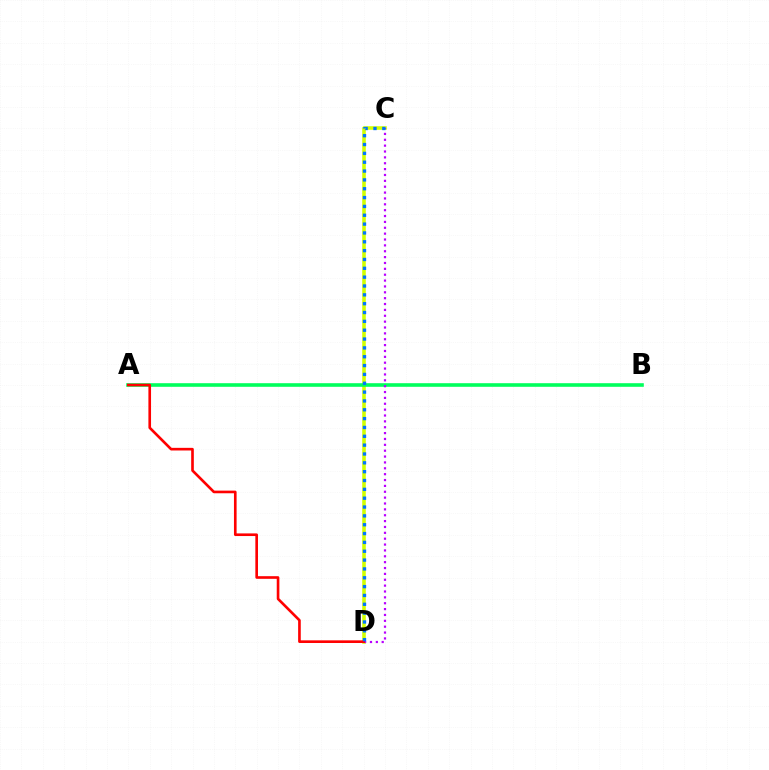{('C', 'D'): [{'color': '#d1ff00', 'line_style': 'solid', 'thickness': 2.57}, {'color': '#b900ff', 'line_style': 'dotted', 'thickness': 1.59}, {'color': '#0074ff', 'line_style': 'dotted', 'thickness': 2.4}], ('A', 'B'): [{'color': '#00ff5c', 'line_style': 'solid', 'thickness': 2.59}], ('A', 'D'): [{'color': '#ff0000', 'line_style': 'solid', 'thickness': 1.9}]}